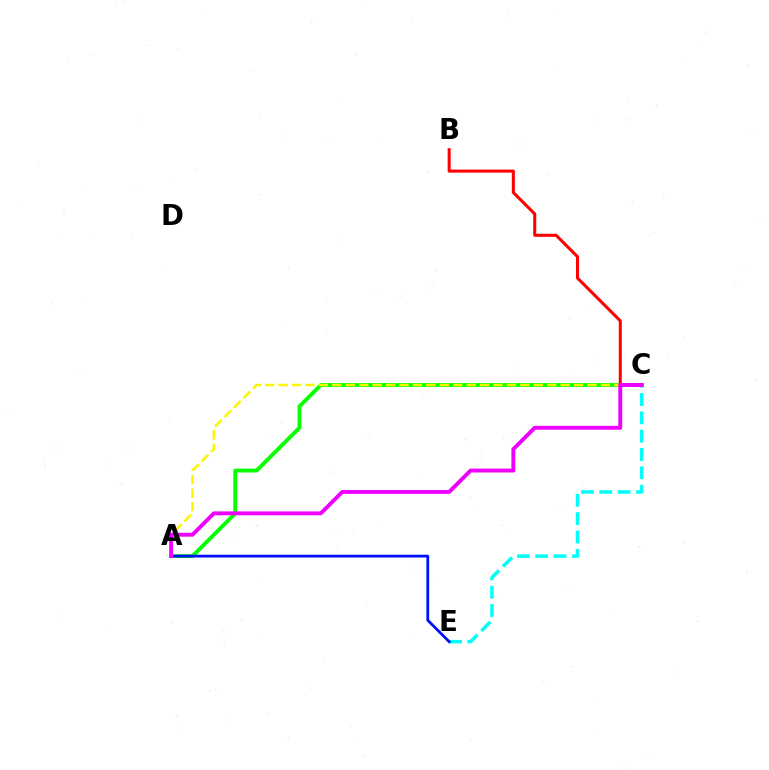{('A', 'C'): [{'color': '#08ff00', 'line_style': 'solid', 'thickness': 2.79}, {'color': '#fcf500', 'line_style': 'dashed', 'thickness': 1.82}, {'color': '#ee00ff', 'line_style': 'solid', 'thickness': 2.81}], ('C', 'E'): [{'color': '#00fff6', 'line_style': 'dashed', 'thickness': 2.49}], ('A', 'E'): [{'color': '#0010ff', 'line_style': 'solid', 'thickness': 2.01}], ('B', 'C'): [{'color': '#ff0000', 'line_style': 'solid', 'thickness': 2.18}]}